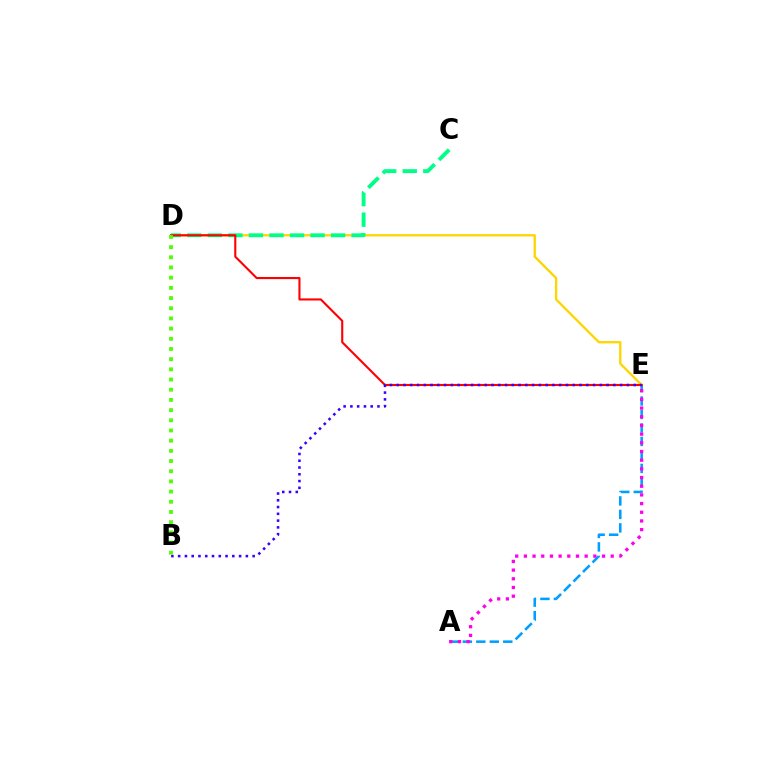{('D', 'E'): [{'color': '#ffd500', 'line_style': 'solid', 'thickness': 1.68}, {'color': '#ff0000', 'line_style': 'solid', 'thickness': 1.52}], ('A', 'E'): [{'color': '#009eff', 'line_style': 'dashed', 'thickness': 1.83}, {'color': '#ff00ed', 'line_style': 'dotted', 'thickness': 2.36}], ('C', 'D'): [{'color': '#00ff86', 'line_style': 'dashed', 'thickness': 2.79}], ('B', 'E'): [{'color': '#3700ff', 'line_style': 'dotted', 'thickness': 1.84}], ('B', 'D'): [{'color': '#4fff00', 'line_style': 'dotted', 'thickness': 2.77}]}